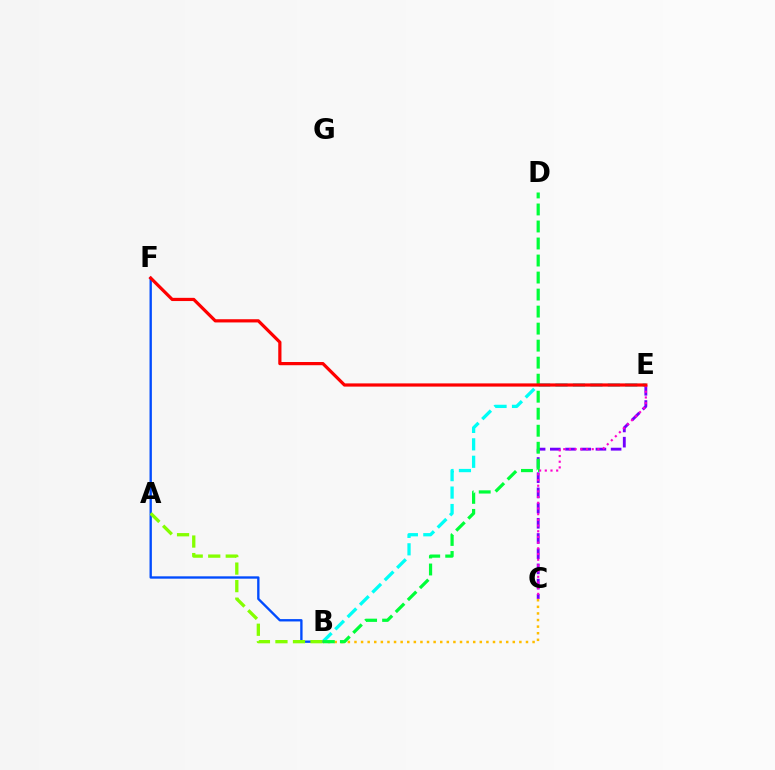{('B', 'E'): [{'color': '#00fff6', 'line_style': 'dashed', 'thickness': 2.37}], ('B', 'F'): [{'color': '#004bff', 'line_style': 'solid', 'thickness': 1.69}], ('C', 'E'): [{'color': '#7200ff', 'line_style': 'dashed', 'thickness': 2.07}, {'color': '#ff00cf', 'line_style': 'dotted', 'thickness': 1.55}], ('B', 'C'): [{'color': '#ffbd00', 'line_style': 'dotted', 'thickness': 1.79}], ('B', 'D'): [{'color': '#00ff39', 'line_style': 'dashed', 'thickness': 2.31}], ('A', 'B'): [{'color': '#84ff00', 'line_style': 'dashed', 'thickness': 2.38}], ('E', 'F'): [{'color': '#ff0000', 'line_style': 'solid', 'thickness': 2.31}]}